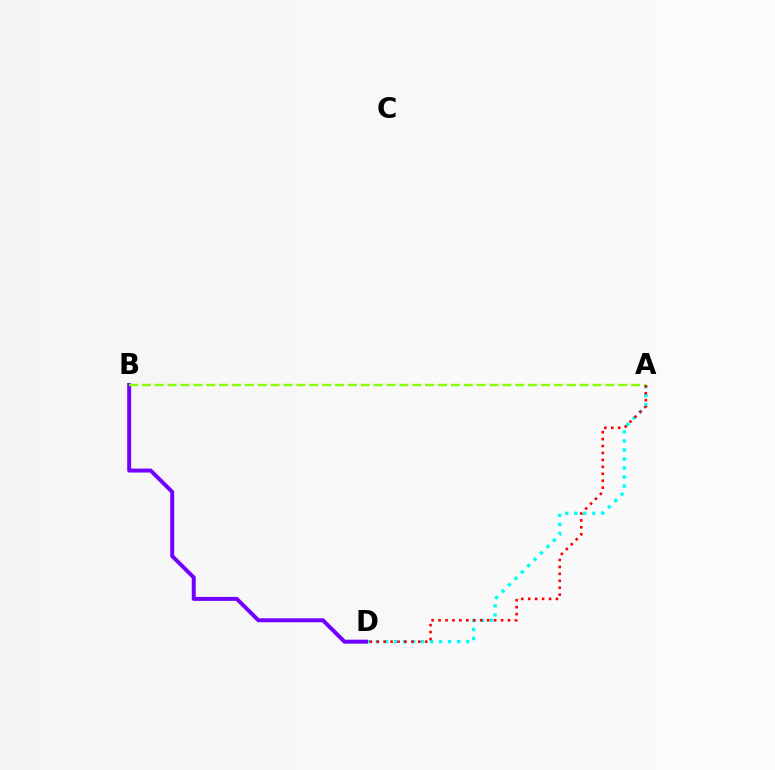{('A', 'D'): [{'color': '#00fff6', 'line_style': 'dotted', 'thickness': 2.45}, {'color': '#ff0000', 'line_style': 'dotted', 'thickness': 1.89}], ('B', 'D'): [{'color': '#7200ff', 'line_style': 'solid', 'thickness': 2.85}], ('A', 'B'): [{'color': '#84ff00', 'line_style': 'dashed', 'thickness': 1.75}]}